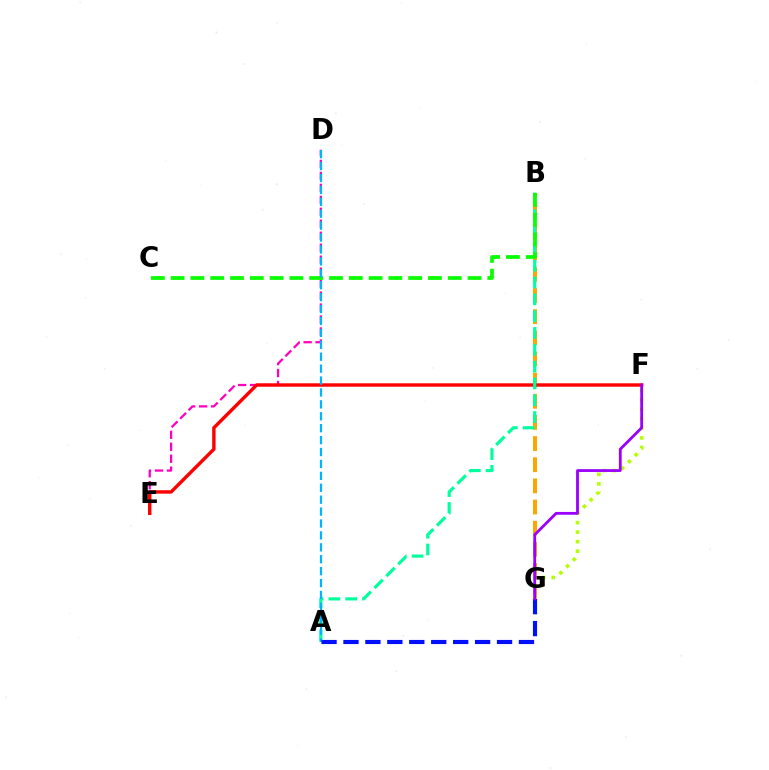{('B', 'G'): [{'color': '#ffa500', 'line_style': 'dashed', 'thickness': 2.87}], ('D', 'E'): [{'color': '#ff00bd', 'line_style': 'dashed', 'thickness': 1.63}], ('E', 'F'): [{'color': '#ff0000', 'line_style': 'solid', 'thickness': 2.46}], ('F', 'G'): [{'color': '#b3ff00', 'line_style': 'dotted', 'thickness': 2.59}, {'color': '#9b00ff', 'line_style': 'solid', 'thickness': 2.02}], ('A', 'B'): [{'color': '#00ff9d', 'line_style': 'dashed', 'thickness': 2.28}], ('B', 'C'): [{'color': '#08ff00', 'line_style': 'dashed', 'thickness': 2.69}], ('A', 'D'): [{'color': '#00b5ff', 'line_style': 'dashed', 'thickness': 1.62}], ('A', 'G'): [{'color': '#0010ff', 'line_style': 'dashed', 'thickness': 2.98}]}